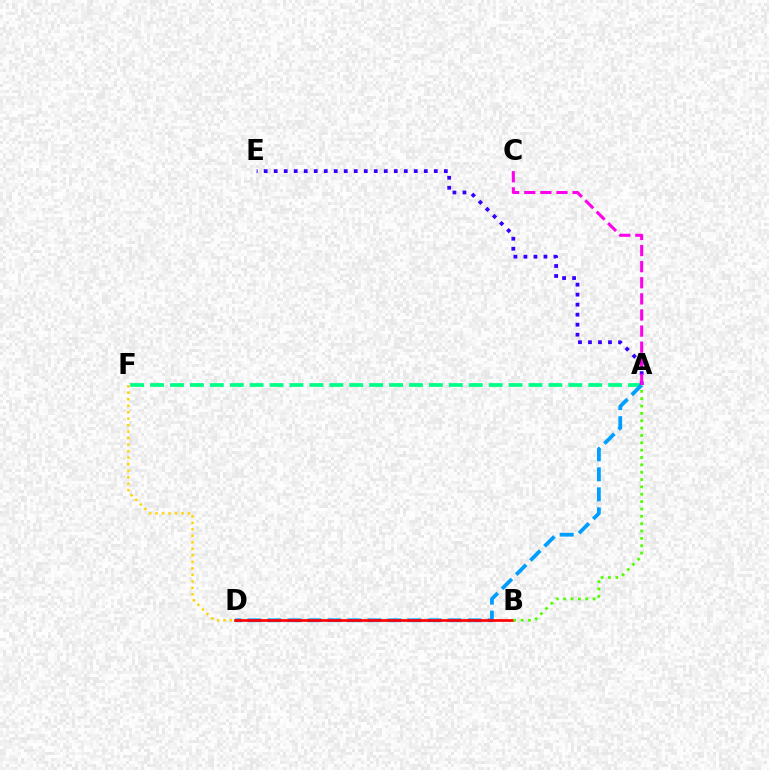{('D', 'F'): [{'color': '#ffd500', 'line_style': 'dotted', 'thickness': 1.76}], ('A', 'F'): [{'color': '#00ff86', 'line_style': 'dashed', 'thickness': 2.71}], ('A', 'D'): [{'color': '#009eff', 'line_style': 'dashed', 'thickness': 2.72}], ('B', 'D'): [{'color': '#ff0000', 'line_style': 'solid', 'thickness': 1.93}], ('A', 'B'): [{'color': '#4fff00', 'line_style': 'dotted', 'thickness': 2.0}], ('A', 'E'): [{'color': '#3700ff', 'line_style': 'dotted', 'thickness': 2.72}], ('A', 'C'): [{'color': '#ff00ed', 'line_style': 'dashed', 'thickness': 2.19}]}